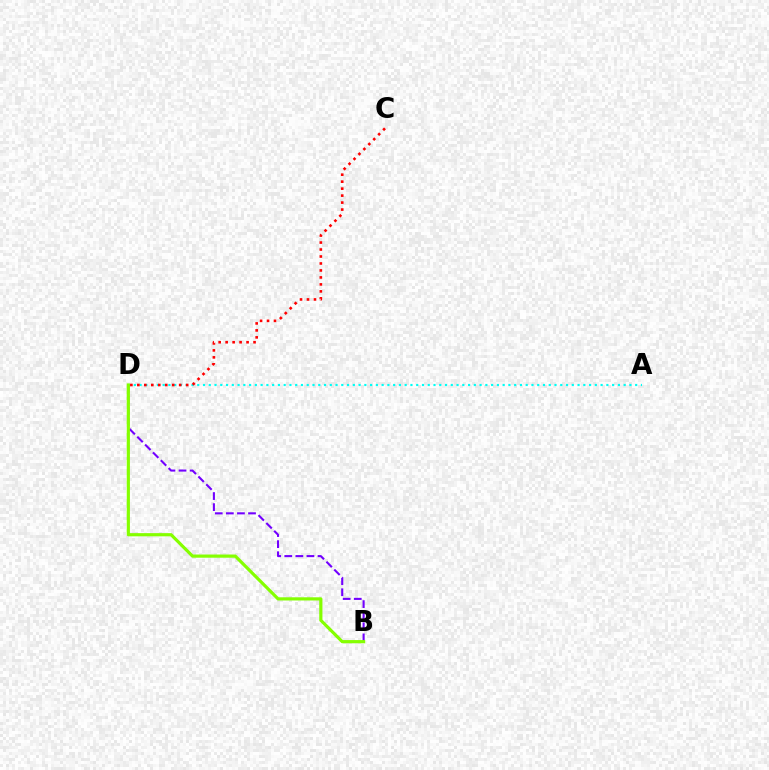{('A', 'D'): [{'color': '#00fff6', 'line_style': 'dotted', 'thickness': 1.57}], ('B', 'D'): [{'color': '#7200ff', 'line_style': 'dashed', 'thickness': 1.51}, {'color': '#84ff00', 'line_style': 'solid', 'thickness': 2.29}], ('C', 'D'): [{'color': '#ff0000', 'line_style': 'dotted', 'thickness': 1.89}]}